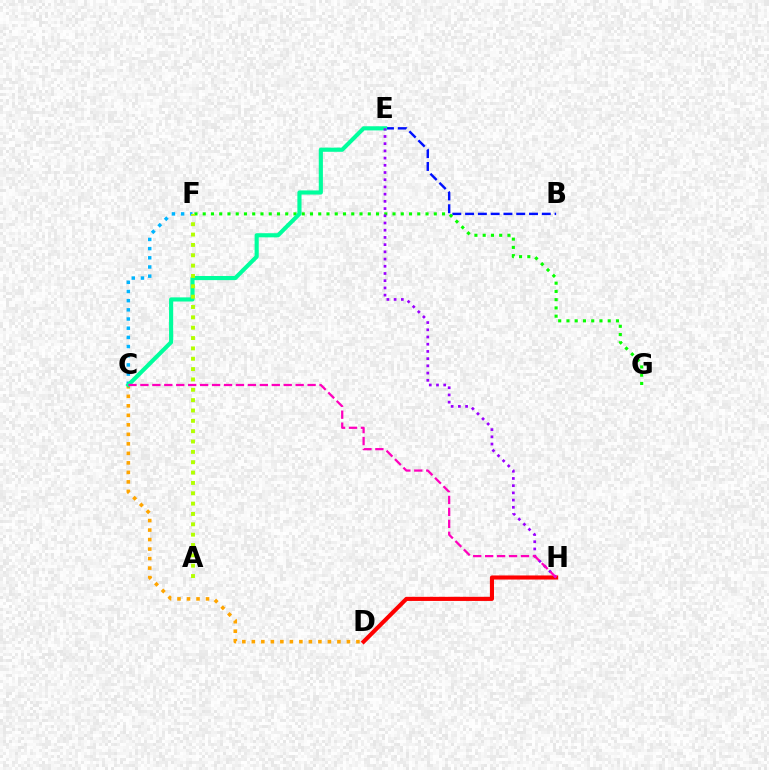{('D', 'H'): [{'color': '#ff0000', 'line_style': 'solid', 'thickness': 2.95}], ('C', 'D'): [{'color': '#ffa500', 'line_style': 'dotted', 'thickness': 2.58}], ('C', 'F'): [{'color': '#00b5ff', 'line_style': 'dotted', 'thickness': 2.49}], ('B', 'E'): [{'color': '#0010ff', 'line_style': 'dashed', 'thickness': 1.74}], ('F', 'G'): [{'color': '#08ff00', 'line_style': 'dotted', 'thickness': 2.24}], ('C', 'E'): [{'color': '#00ff9d', 'line_style': 'solid', 'thickness': 2.97}], ('A', 'F'): [{'color': '#b3ff00', 'line_style': 'dotted', 'thickness': 2.81}], ('E', 'H'): [{'color': '#9b00ff', 'line_style': 'dotted', 'thickness': 1.96}], ('C', 'H'): [{'color': '#ff00bd', 'line_style': 'dashed', 'thickness': 1.62}]}